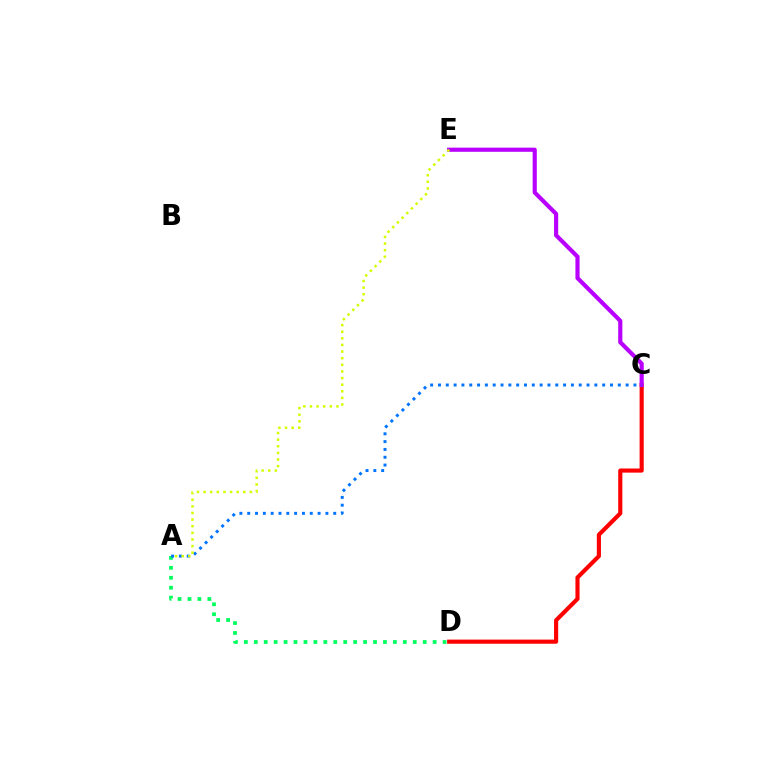{('C', 'D'): [{'color': '#ff0000', 'line_style': 'solid', 'thickness': 2.98}], ('C', 'E'): [{'color': '#b900ff', 'line_style': 'solid', 'thickness': 2.99}], ('A', 'D'): [{'color': '#00ff5c', 'line_style': 'dotted', 'thickness': 2.7}], ('A', 'C'): [{'color': '#0074ff', 'line_style': 'dotted', 'thickness': 2.12}], ('A', 'E'): [{'color': '#d1ff00', 'line_style': 'dotted', 'thickness': 1.8}]}